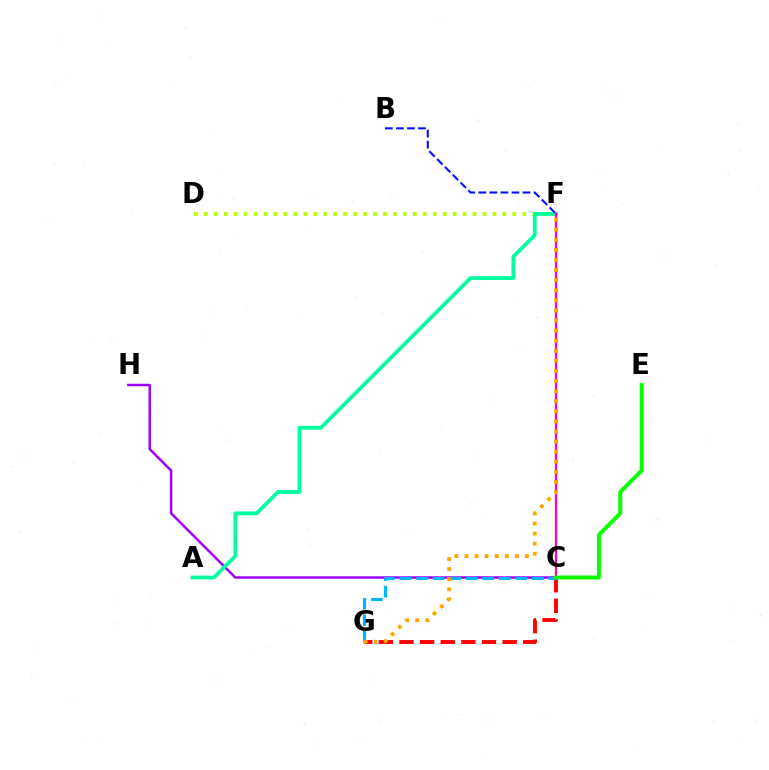{('C', 'G'): [{'color': '#ff0000', 'line_style': 'dashed', 'thickness': 2.8}, {'color': '#00b5ff', 'line_style': 'dashed', 'thickness': 2.25}], ('C', 'H'): [{'color': '#9b00ff', 'line_style': 'solid', 'thickness': 1.77}], ('D', 'F'): [{'color': '#b3ff00', 'line_style': 'dotted', 'thickness': 2.7}], ('A', 'F'): [{'color': '#00ff9d', 'line_style': 'solid', 'thickness': 2.71}], ('C', 'F'): [{'color': '#ff00bd', 'line_style': 'solid', 'thickness': 1.63}], ('C', 'E'): [{'color': '#08ff00', 'line_style': 'solid', 'thickness': 2.85}], ('F', 'G'): [{'color': '#ffa500', 'line_style': 'dotted', 'thickness': 2.74}], ('B', 'F'): [{'color': '#0010ff', 'line_style': 'dashed', 'thickness': 1.5}]}